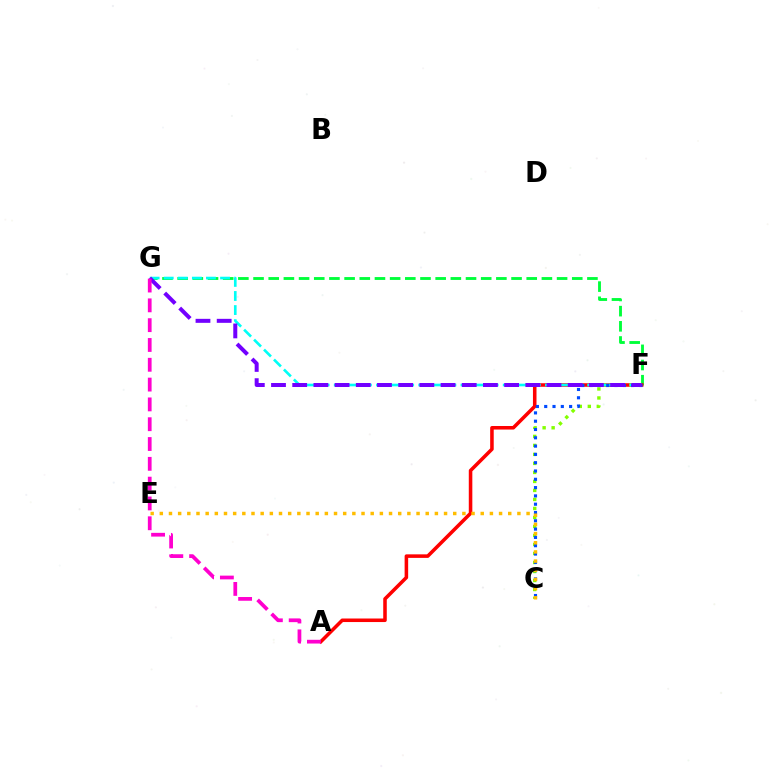{('F', 'G'): [{'color': '#00ff39', 'line_style': 'dashed', 'thickness': 2.06}, {'color': '#00fff6', 'line_style': 'dashed', 'thickness': 1.91}, {'color': '#7200ff', 'line_style': 'dashed', 'thickness': 2.88}], ('A', 'F'): [{'color': '#ff0000', 'line_style': 'solid', 'thickness': 2.55}], ('C', 'F'): [{'color': '#84ff00', 'line_style': 'dotted', 'thickness': 2.45}, {'color': '#004bff', 'line_style': 'dotted', 'thickness': 2.26}], ('A', 'G'): [{'color': '#ff00cf', 'line_style': 'dashed', 'thickness': 2.69}], ('C', 'E'): [{'color': '#ffbd00', 'line_style': 'dotted', 'thickness': 2.49}]}